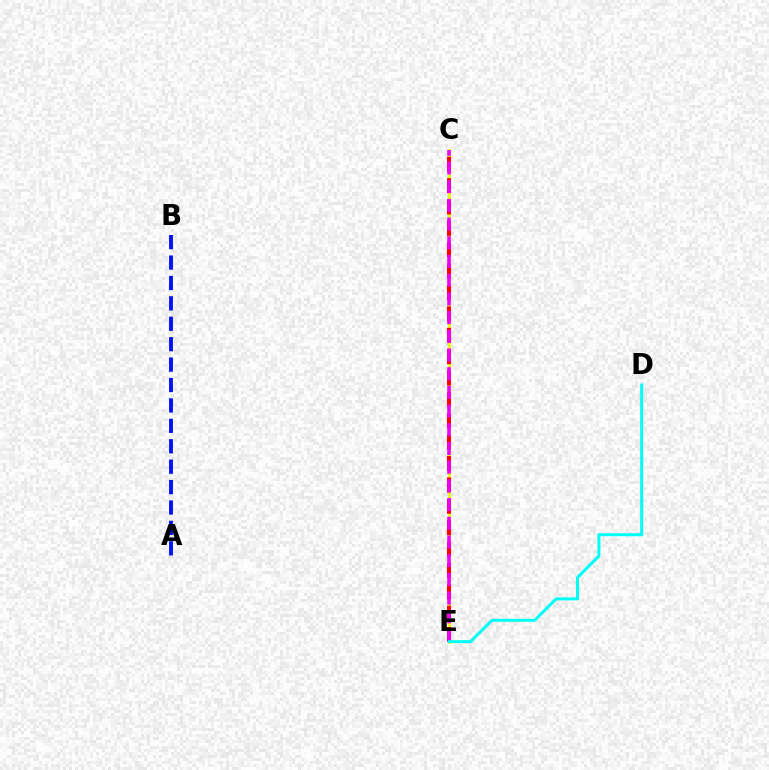{('C', 'E'): [{'color': '#08ff00', 'line_style': 'dotted', 'thickness': 1.75}, {'color': '#fcf500', 'line_style': 'solid', 'thickness': 1.94}, {'color': '#ff0000', 'line_style': 'dashed', 'thickness': 2.9}, {'color': '#ee00ff', 'line_style': 'dashed', 'thickness': 2.54}], ('A', 'B'): [{'color': '#0010ff', 'line_style': 'dashed', 'thickness': 2.77}], ('D', 'E'): [{'color': '#00fff6', 'line_style': 'solid', 'thickness': 2.16}]}